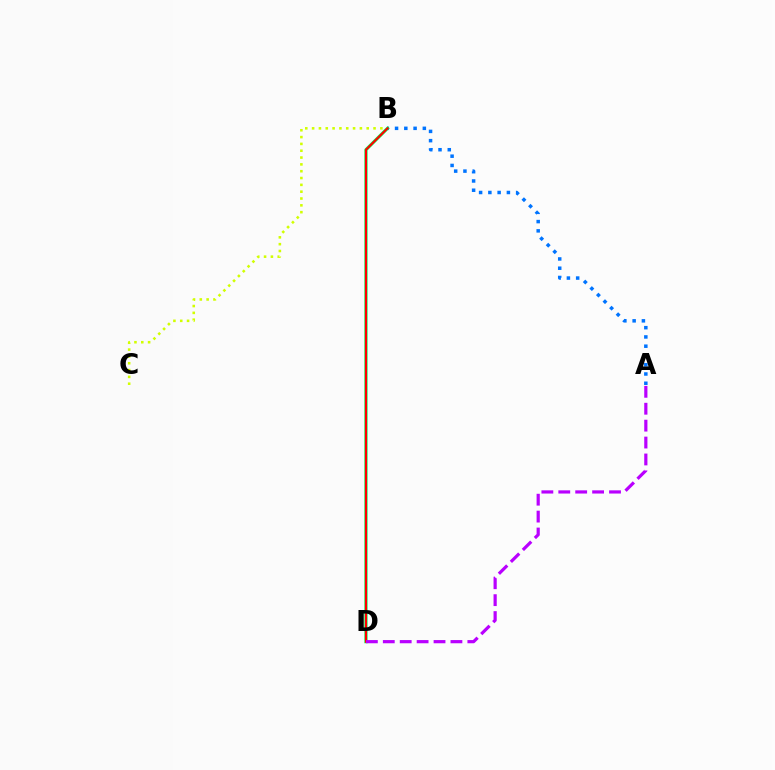{('A', 'B'): [{'color': '#0074ff', 'line_style': 'dotted', 'thickness': 2.52}], ('B', 'C'): [{'color': '#d1ff00', 'line_style': 'dotted', 'thickness': 1.85}], ('B', 'D'): [{'color': '#00ff5c', 'line_style': 'solid', 'thickness': 2.31}, {'color': '#ff0000', 'line_style': 'solid', 'thickness': 1.53}], ('A', 'D'): [{'color': '#b900ff', 'line_style': 'dashed', 'thickness': 2.3}]}